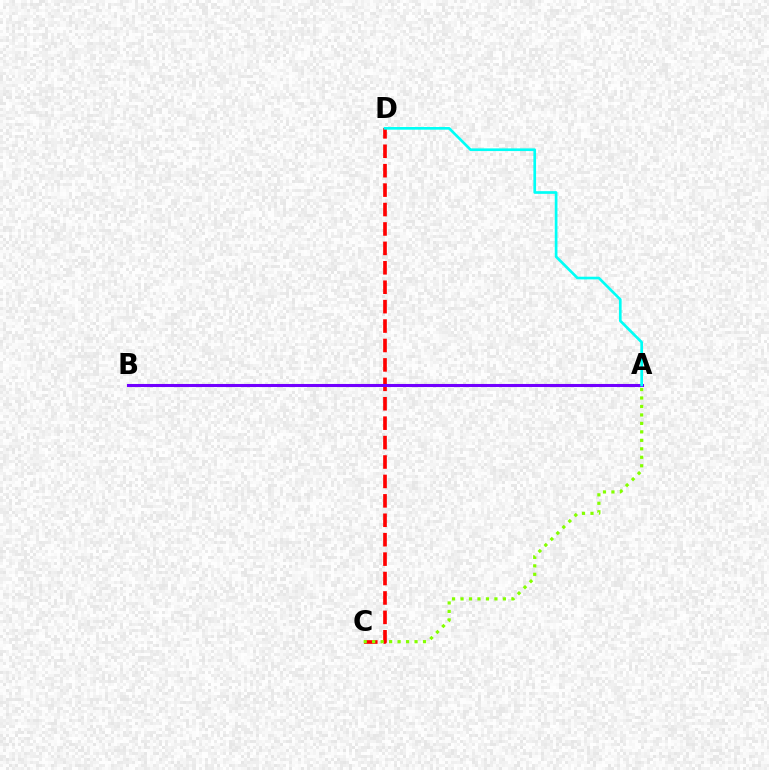{('C', 'D'): [{'color': '#ff0000', 'line_style': 'dashed', 'thickness': 2.64}], ('A', 'B'): [{'color': '#7200ff', 'line_style': 'solid', 'thickness': 2.21}], ('A', 'D'): [{'color': '#00fff6', 'line_style': 'solid', 'thickness': 1.93}], ('A', 'C'): [{'color': '#84ff00', 'line_style': 'dotted', 'thickness': 2.3}]}